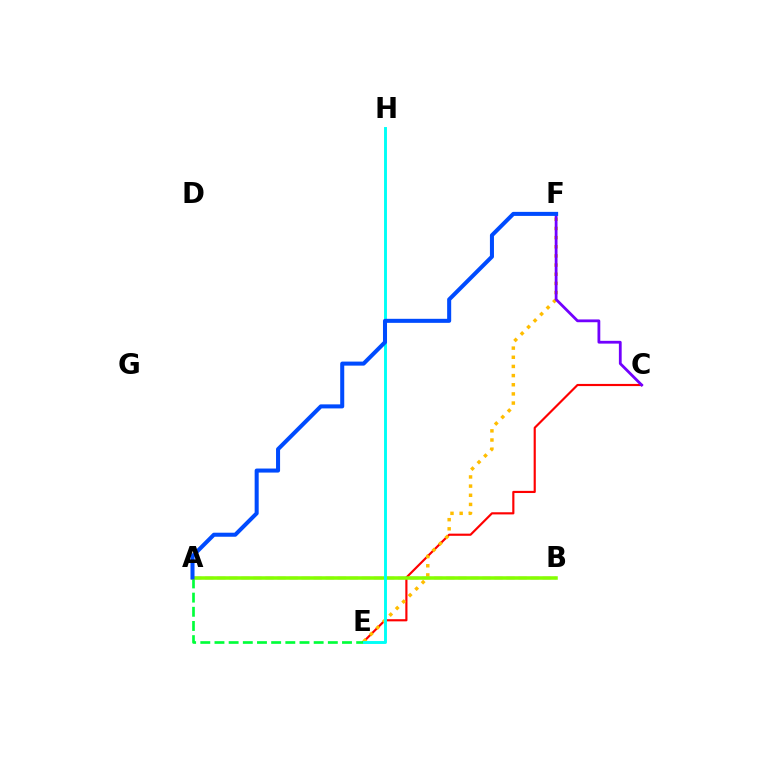{('C', 'E'): [{'color': '#ff0000', 'line_style': 'solid', 'thickness': 1.55}], ('A', 'E'): [{'color': '#00ff39', 'line_style': 'dashed', 'thickness': 1.92}], ('E', 'F'): [{'color': '#ffbd00', 'line_style': 'dotted', 'thickness': 2.49}], ('C', 'F'): [{'color': '#7200ff', 'line_style': 'solid', 'thickness': 2.01}], ('A', 'B'): [{'color': '#ff00cf', 'line_style': 'dashed', 'thickness': 1.64}, {'color': '#84ff00', 'line_style': 'solid', 'thickness': 2.54}], ('E', 'H'): [{'color': '#00fff6', 'line_style': 'solid', 'thickness': 2.1}], ('A', 'F'): [{'color': '#004bff', 'line_style': 'solid', 'thickness': 2.91}]}